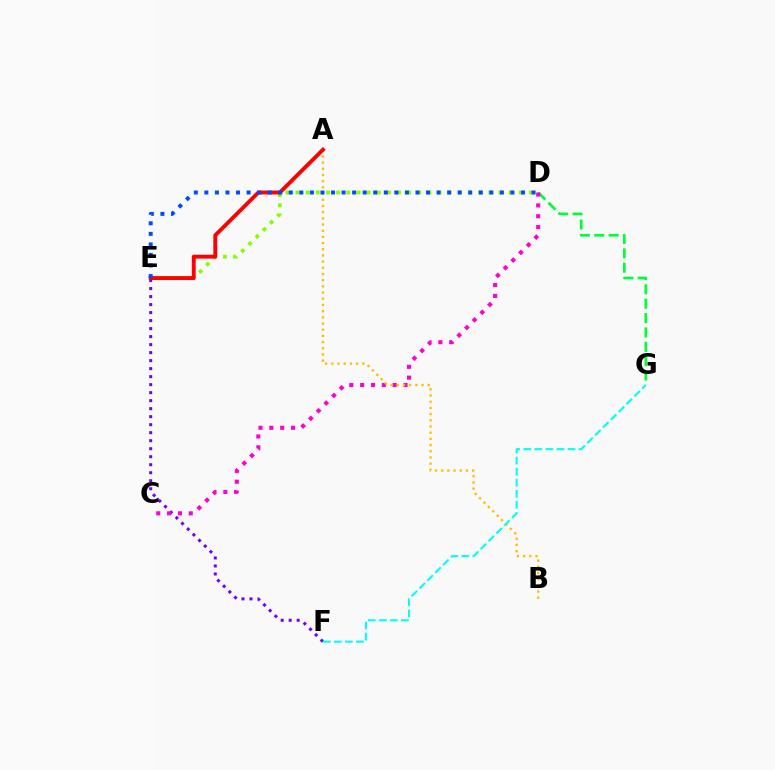{('E', 'F'): [{'color': '#7200ff', 'line_style': 'dotted', 'thickness': 2.18}], ('D', 'G'): [{'color': '#00ff39', 'line_style': 'dashed', 'thickness': 1.95}], ('C', 'D'): [{'color': '#ff00cf', 'line_style': 'dotted', 'thickness': 2.95}], ('A', 'B'): [{'color': '#ffbd00', 'line_style': 'dotted', 'thickness': 1.68}], ('D', 'E'): [{'color': '#84ff00', 'line_style': 'dotted', 'thickness': 2.76}, {'color': '#004bff', 'line_style': 'dotted', 'thickness': 2.87}], ('A', 'E'): [{'color': '#ff0000', 'line_style': 'solid', 'thickness': 2.8}], ('F', 'G'): [{'color': '#00fff6', 'line_style': 'dashed', 'thickness': 1.5}]}